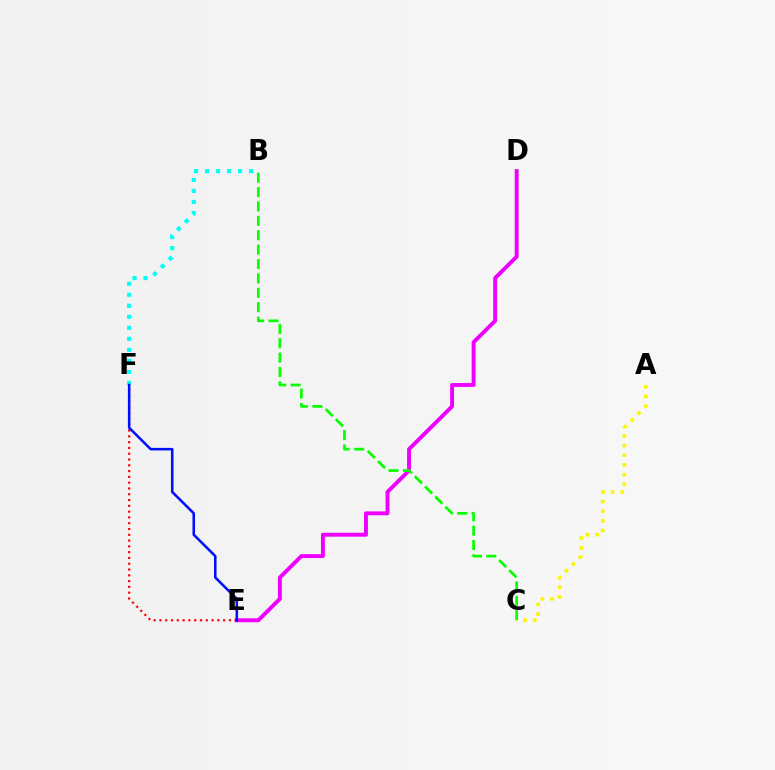{('D', 'E'): [{'color': '#ee00ff', 'line_style': 'solid', 'thickness': 2.82}], ('B', 'F'): [{'color': '#00fff6', 'line_style': 'dotted', 'thickness': 2.99}], ('A', 'C'): [{'color': '#fcf500', 'line_style': 'dotted', 'thickness': 2.63}], ('E', 'F'): [{'color': '#ff0000', 'line_style': 'dotted', 'thickness': 1.57}, {'color': '#0010ff', 'line_style': 'solid', 'thickness': 1.83}], ('B', 'C'): [{'color': '#08ff00', 'line_style': 'dashed', 'thickness': 1.95}]}